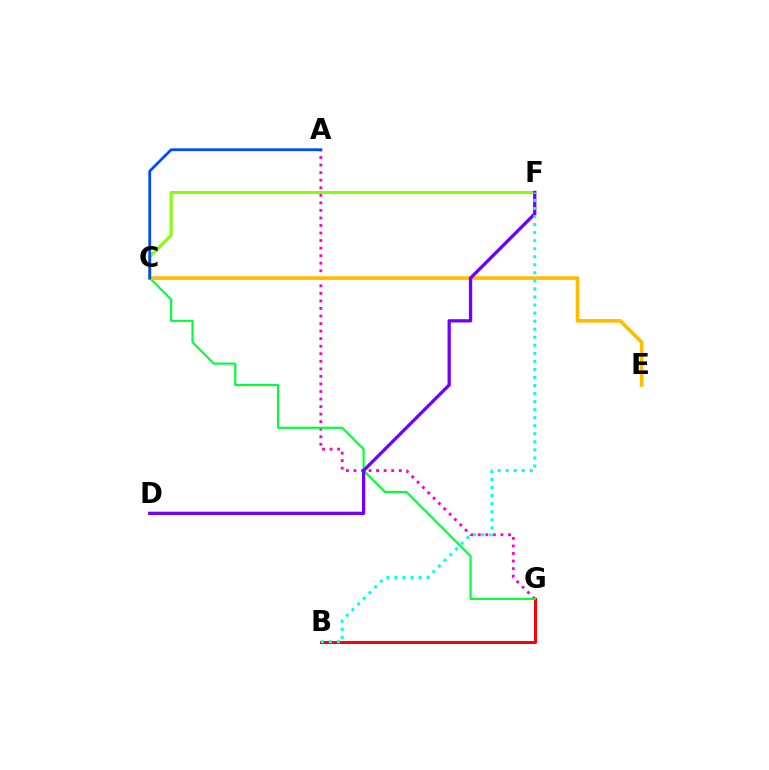{('A', 'G'): [{'color': '#ff00cf', 'line_style': 'dotted', 'thickness': 2.05}], ('C', 'F'): [{'color': '#84ff00', 'line_style': 'solid', 'thickness': 2.19}], ('B', 'G'): [{'color': '#ff0000', 'line_style': 'solid', 'thickness': 2.14}], ('C', 'G'): [{'color': '#00ff39', 'line_style': 'solid', 'thickness': 1.55}], ('C', 'E'): [{'color': '#ffbd00', 'line_style': 'solid', 'thickness': 2.64}], ('D', 'F'): [{'color': '#7200ff', 'line_style': 'solid', 'thickness': 2.37}], ('A', 'C'): [{'color': '#004bff', 'line_style': 'solid', 'thickness': 2.01}], ('B', 'F'): [{'color': '#00fff6', 'line_style': 'dotted', 'thickness': 2.19}]}